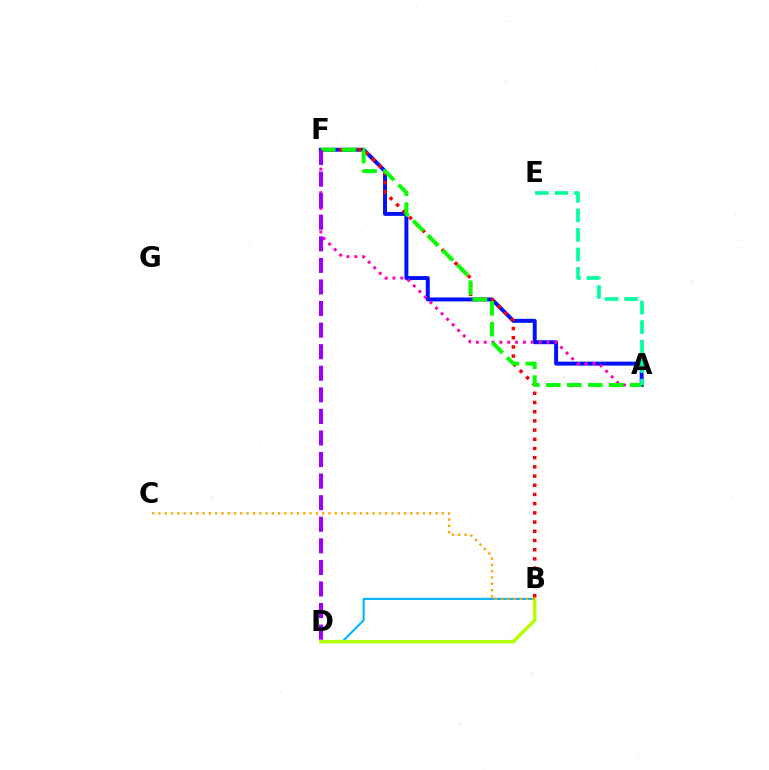{('A', 'F'): [{'color': '#0010ff', 'line_style': 'solid', 'thickness': 2.84}, {'color': '#ff00bd', 'line_style': 'dotted', 'thickness': 2.13}, {'color': '#08ff00', 'line_style': 'dashed', 'thickness': 2.84}], ('B', 'D'): [{'color': '#00b5ff', 'line_style': 'solid', 'thickness': 1.5}, {'color': '#b3ff00', 'line_style': 'solid', 'thickness': 2.5}], ('B', 'C'): [{'color': '#ffa500', 'line_style': 'dotted', 'thickness': 1.71}], ('B', 'F'): [{'color': '#ff0000', 'line_style': 'dotted', 'thickness': 2.5}], ('A', 'E'): [{'color': '#00ff9d', 'line_style': 'dashed', 'thickness': 2.65}], ('D', 'F'): [{'color': '#9b00ff', 'line_style': 'dashed', 'thickness': 2.93}]}